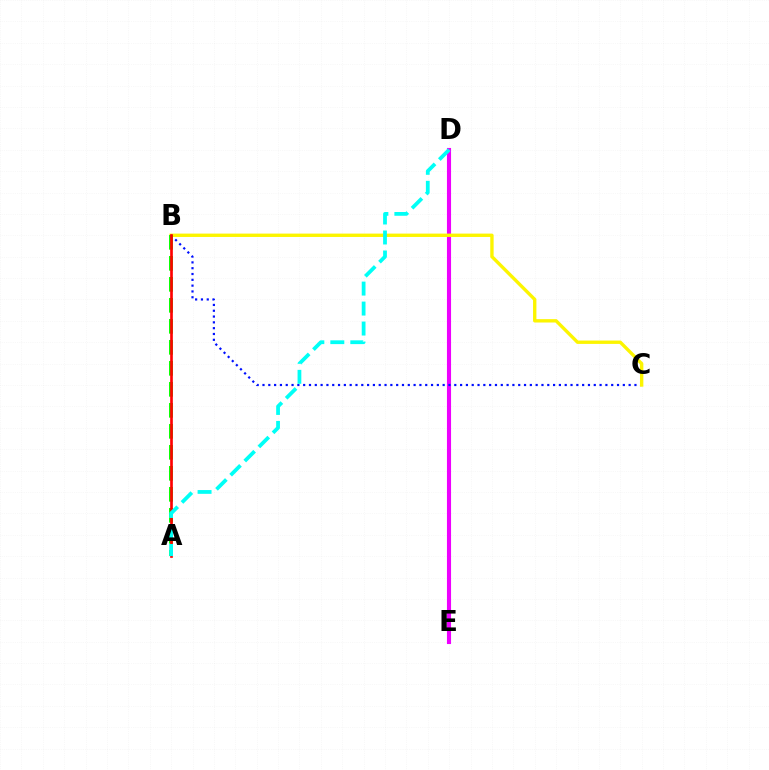{('D', 'E'): [{'color': '#ee00ff', 'line_style': 'solid', 'thickness': 2.95}], ('B', 'C'): [{'color': '#0010ff', 'line_style': 'dotted', 'thickness': 1.58}, {'color': '#fcf500', 'line_style': 'solid', 'thickness': 2.42}], ('A', 'B'): [{'color': '#08ff00', 'line_style': 'dashed', 'thickness': 2.85}, {'color': '#ff0000', 'line_style': 'solid', 'thickness': 1.93}], ('A', 'D'): [{'color': '#00fff6', 'line_style': 'dashed', 'thickness': 2.71}]}